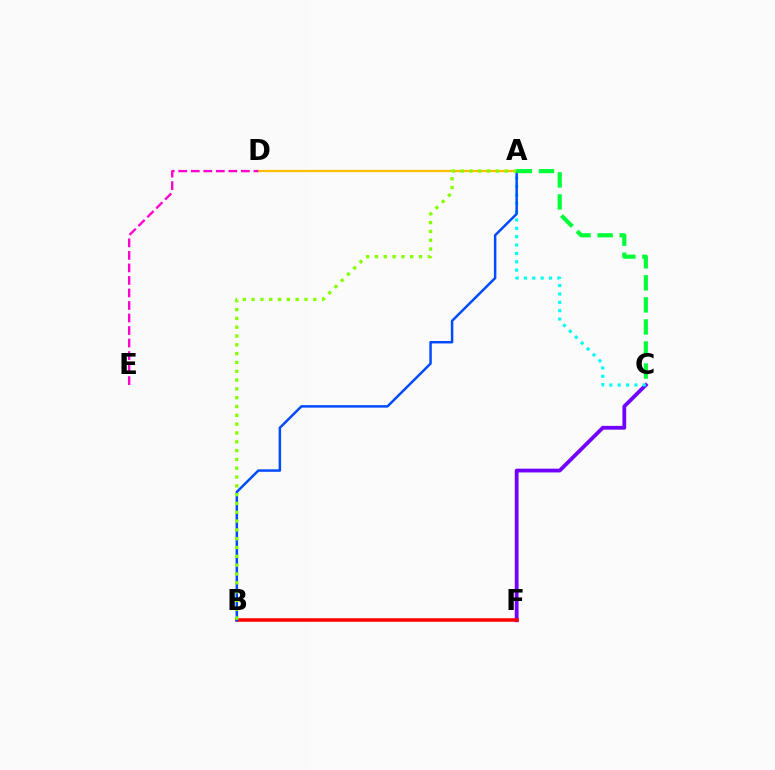{('C', 'F'): [{'color': '#7200ff', 'line_style': 'solid', 'thickness': 2.72}], ('B', 'F'): [{'color': '#ff0000', 'line_style': 'solid', 'thickness': 2.55}], ('A', 'C'): [{'color': '#00fff6', 'line_style': 'dotted', 'thickness': 2.27}, {'color': '#00ff39', 'line_style': 'dashed', 'thickness': 3.0}], ('A', 'D'): [{'color': '#ffbd00', 'line_style': 'solid', 'thickness': 1.62}], ('A', 'B'): [{'color': '#004bff', 'line_style': 'solid', 'thickness': 1.79}, {'color': '#84ff00', 'line_style': 'dotted', 'thickness': 2.39}], ('D', 'E'): [{'color': '#ff00cf', 'line_style': 'dashed', 'thickness': 1.7}]}